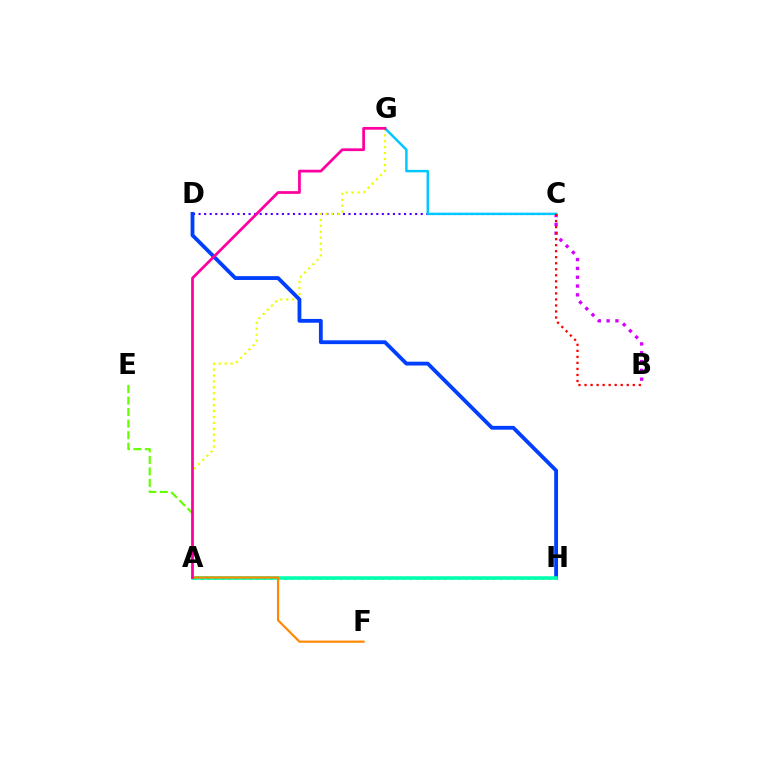{('C', 'D'): [{'color': '#4f00ff', 'line_style': 'dotted', 'thickness': 1.51}], ('A', 'H'): [{'color': '#00ff27', 'line_style': 'dotted', 'thickness': 1.89}, {'color': '#00ffaf', 'line_style': 'solid', 'thickness': 2.55}], ('B', 'C'): [{'color': '#d600ff', 'line_style': 'dotted', 'thickness': 2.4}, {'color': '#ff0000', 'line_style': 'dotted', 'thickness': 1.64}], ('A', 'G'): [{'color': '#eeff00', 'line_style': 'dotted', 'thickness': 1.61}, {'color': '#ff00a0', 'line_style': 'solid', 'thickness': 1.97}], ('D', 'H'): [{'color': '#003fff', 'line_style': 'solid', 'thickness': 2.74}], ('C', 'G'): [{'color': '#00c7ff', 'line_style': 'solid', 'thickness': 1.76}], ('A', 'F'): [{'color': '#ff8800', 'line_style': 'solid', 'thickness': 1.56}], ('A', 'E'): [{'color': '#66ff00', 'line_style': 'dashed', 'thickness': 1.57}]}